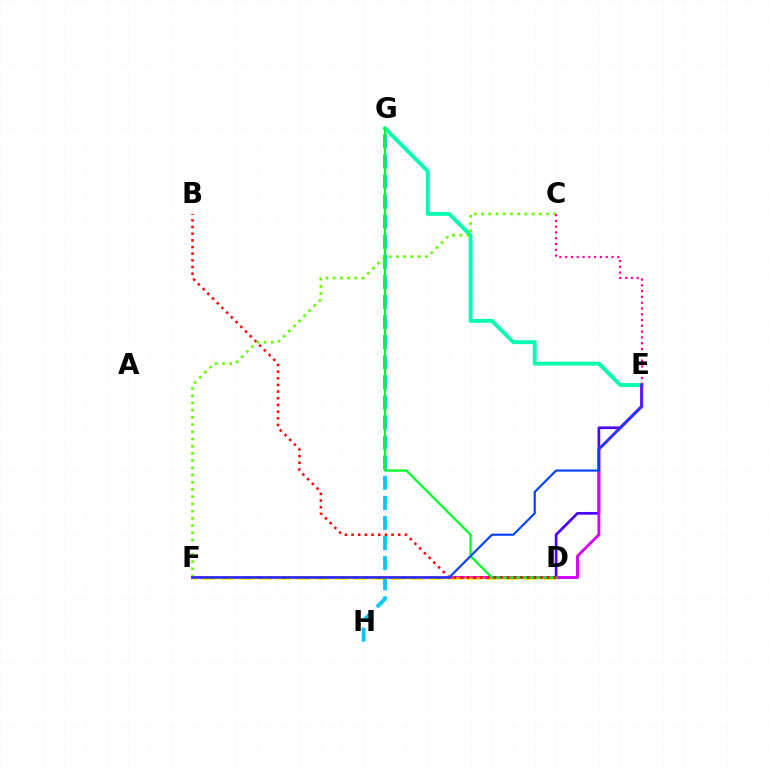{('D', 'E'): [{'color': '#4f00ff', 'line_style': 'solid', 'thickness': 1.95}], ('E', 'G'): [{'color': '#00ffaf', 'line_style': 'solid', 'thickness': 2.79}], ('D', 'F'): [{'color': '#eeff00', 'line_style': 'dashed', 'thickness': 2.57}, {'color': '#ff8800', 'line_style': 'dashed', 'thickness': 1.62}], ('G', 'H'): [{'color': '#00c7ff', 'line_style': 'dashed', 'thickness': 2.73}], ('C', 'F'): [{'color': '#66ff00', 'line_style': 'dotted', 'thickness': 1.96}], ('E', 'F'): [{'color': '#d600ff', 'line_style': 'solid', 'thickness': 2.08}, {'color': '#003fff', 'line_style': 'solid', 'thickness': 1.53}], ('D', 'G'): [{'color': '#00ff27', 'line_style': 'solid', 'thickness': 1.64}], ('B', 'D'): [{'color': '#ff0000', 'line_style': 'dotted', 'thickness': 1.81}], ('C', 'E'): [{'color': '#ff00a0', 'line_style': 'dotted', 'thickness': 1.57}]}